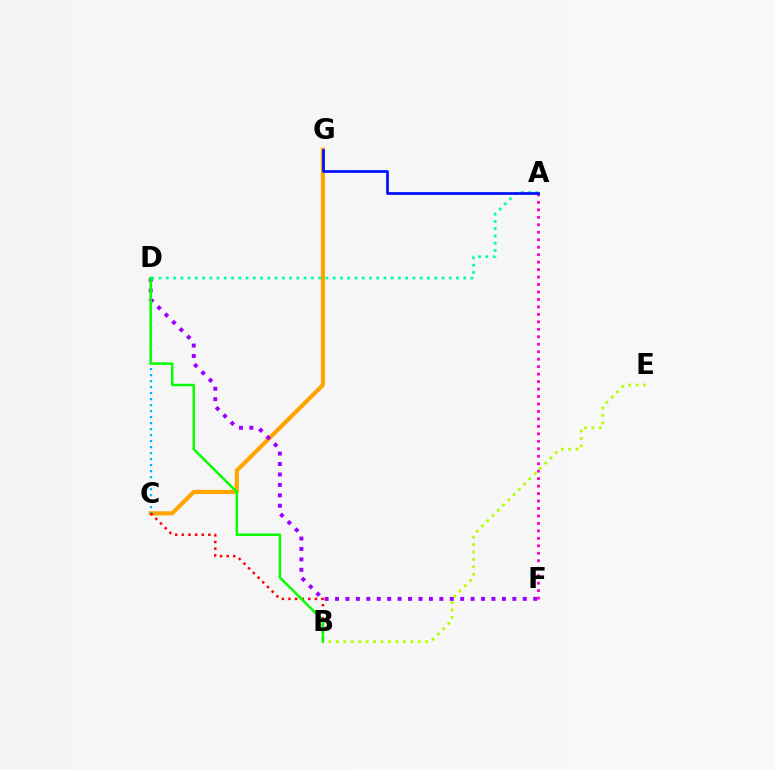{('B', 'E'): [{'color': '#b3ff00', 'line_style': 'dotted', 'thickness': 2.02}], ('C', 'G'): [{'color': '#ffa500', 'line_style': 'solid', 'thickness': 2.99}], ('D', 'F'): [{'color': '#9b00ff', 'line_style': 'dotted', 'thickness': 2.83}], ('A', 'F'): [{'color': '#ff00bd', 'line_style': 'dotted', 'thickness': 2.03}], ('B', 'C'): [{'color': '#ff0000', 'line_style': 'dotted', 'thickness': 1.8}], ('A', 'D'): [{'color': '#00ff9d', 'line_style': 'dotted', 'thickness': 1.97}], ('A', 'G'): [{'color': '#0010ff', 'line_style': 'solid', 'thickness': 1.96}], ('C', 'D'): [{'color': '#00b5ff', 'line_style': 'dotted', 'thickness': 1.63}], ('B', 'D'): [{'color': '#08ff00', 'line_style': 'solid', 'thickness': 1.8}]}